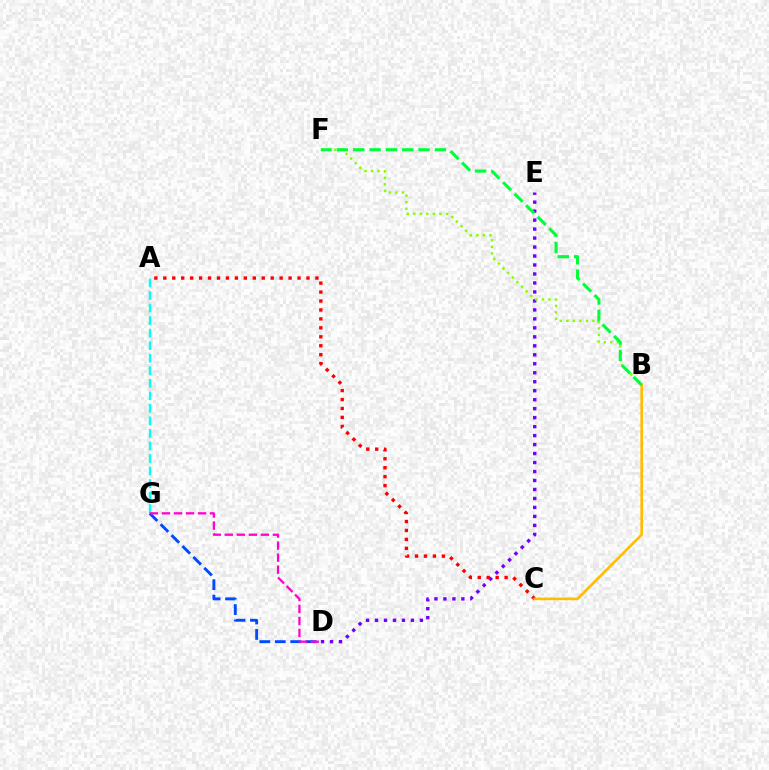{('D', 'G'): [{'color': '#004bff', 'line_style': 'dashed', 'thickness': 2.1}, {'color': '#ff00cf', 'line_style': 'dashed', 'thickness': 1.63}], ('D', 'E'): [{'color': '#7200ff', 'line_style': 'dotted', 'thickness': 2.44}], ('B', 'F'): [{'color': '#84ff00', 'line_style': 'dotted', 'thickness': 1.78}, {'color': '#00ff39', 'line_style': 'dashed', 'thickness': 2.22}], ('A', 'C'): [{'color': '#ff0000', 'line_style': 'dotted', 'thickness': 2.43}], ('A', 'G'): [{'color': '#00fff6', 'line_style': 'dashed', 'thickness': 1.7}], ('B', 'C'): [{'color': '#ffbd00', 'line_style': 'solid', 'thickness': 1.88}]}